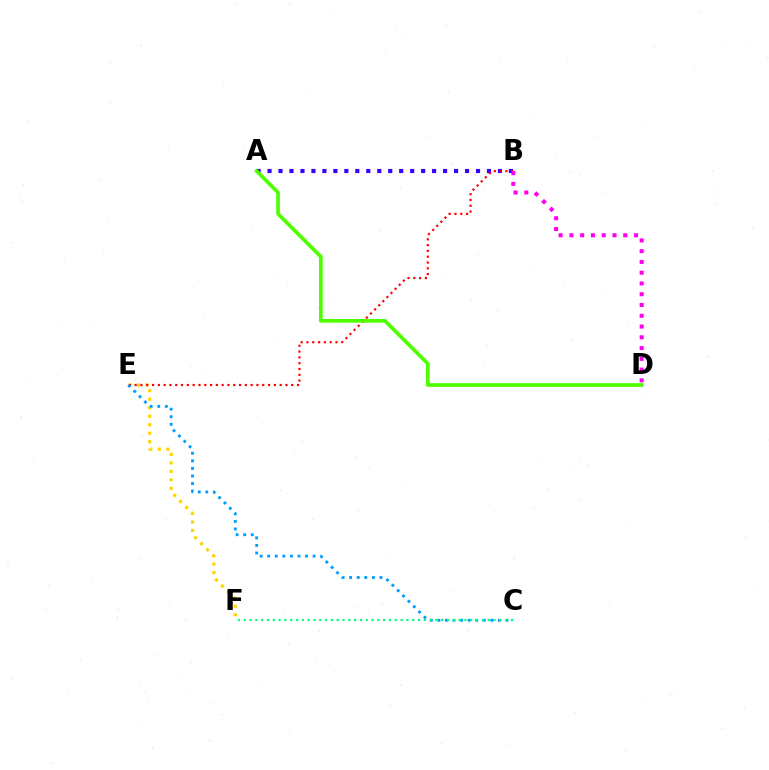{('A', 'B'): [{'color': '#3700ff', 'line_style': 'dotted', 'thickness': 2.98}], ('E', 'F'): [{'color': '#ffd500', 'line_style': 'dotted', 'thickness': 2.31}], ('B', 'E'): [{'color': '#ff0000', 'line_style': 'dotted', 'thickness': 1.58}], ('C', 'E'): [{'color': '#009eff', 'line_style': 'dotted', 'thickness': 2.06}], ('C', 'F'): [{'color': '#00ff86', 'line_style': 'dotted', 'thickness': 1.58}], ('A', 'D'): [{'color': '#4fff00', 'line_style': 'solid', 'thickness': 2.67}], ('B', 'D'): [{'color': '#ff00ed', 'line_style': 'dotted', 'thickness': 2.93}]}